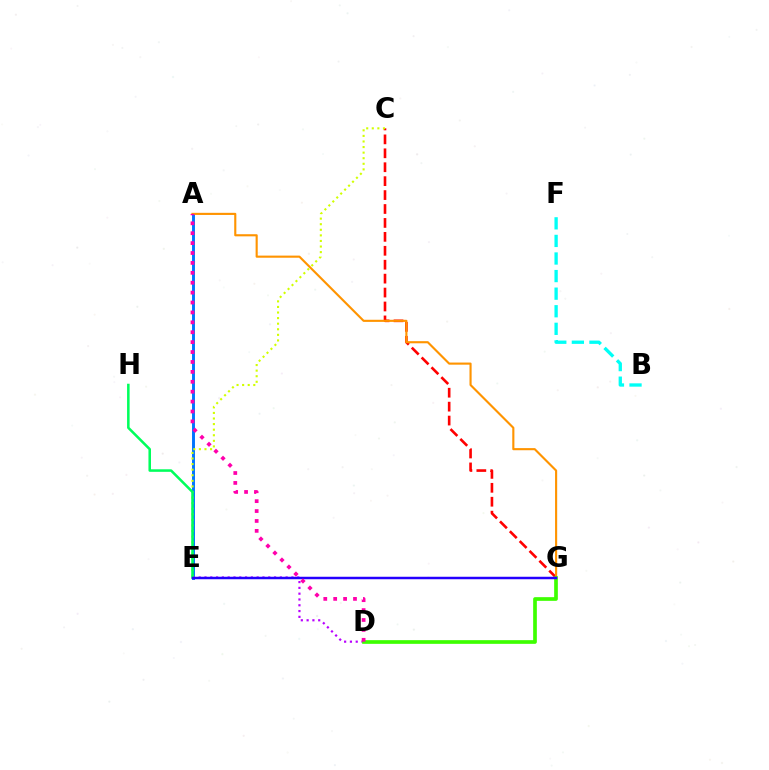{('A', 'E'): [{'color': '#0074ff', 'line_style': 'solid', 'thickness': 2.11}], ('D', 'E'): [{'color': '#b900ff', 'line_style': 'dotted', 'thickness': 1.57}], ('C', 'G'): [{'color': '#ff0000', 'line_style': 'dashed', 'thickness': 1.89}], ('A', 'G'): [{'color': '#ff9400', 'line_style': 'solid', 'thickness': 1.53}], ('B', 'F'): [{'color': '#00fff6', 'line_style': 'dashed', 'thickness': 2.39}], ('C', 'E'): [{'color': '#d1ff00', 'line_style': 'dotted', 'thickness': 1.52}], ('D', 'G'): [{'color': '#3dff00', 'line_style': 'solid', 'thickness': 2.65}], ('E', 'H'): [{'color': '#00ff5c', 'line_style': 'solid', 'thickness': 1.83}], ('E', 'G'): [{'color': '#2500ff', 'line_style': 'solid', 'thickness': 1.79}], ('A', 'D'): [{'color': '#ff00ac', 'line_style': 'dotted', 'thickness': 2.69}]}